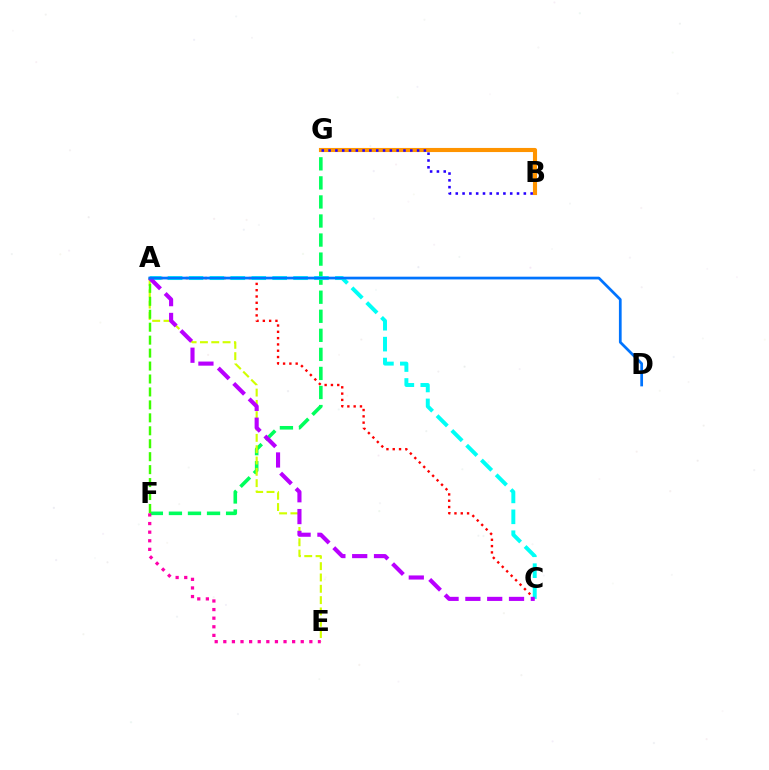{('F', 'G'): [{'color': '#00ff5c', 'line_style': 'dashed', 'thickness': 2.59}], ('A', 'E'): [{'color': '#d1ff00', 'line_style': 'dashed', 'thickness': 1.54}], ('B', 'G'): [{'color': '#ff9400', 'line_style': 'solid', 'thickness': 2.96}, {'color': '#2500ff', 'line_style': 'dotted', 'thickness': 1.85}], ('A', 'F'): [{'color': '#3dff00', 'line_style': 'dashed', 'thickness': 1.76}], ('A', 'C'): [{'color': '#ff0000', 'line_style': 'dotted', 'thickness': 1.71}, {'color': '#00fff6', 'line_style': 'dashed', 'thickness': 2.84}, {'color': '#b900ff', 'line_style': 'dashed', 'thickness': 2.96}], ('E', 'F'): [{'color': '#ff00ac', 'line_style': 'dotted', 'thickness': 2.34}], ('A', 'D'): [{'color': '#0074ff', 'line_style': 'solid', 'thickness': 1.97}]}